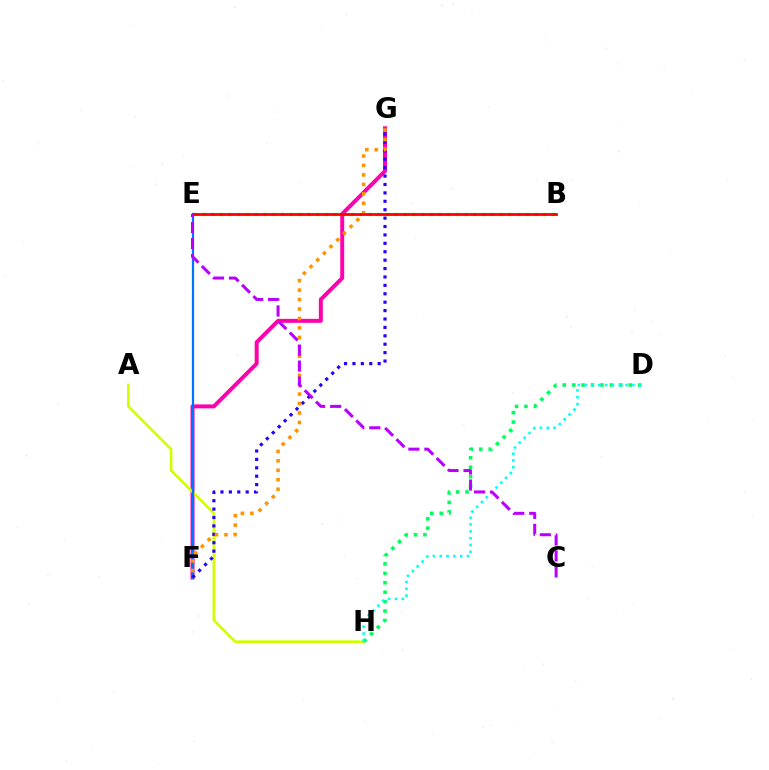{('F', 'G'): [{'color': '#ff00ac', 'line_style': 'solid', 'thickness': 2.85}, {'color': '#2500ff', 'line_style': 'dotted', 'thickness': 2.28}, {'color': '#ff9400', 'line_style': 'dotted', 'thickness': 2.57}], ('A', 'H'): [{'color': '#d1ff00', 'line_style': 'solid', 'thickness': 1.9}], ('E', 'F'): [{'color': '#0074ff', 'line_style': 'solid', 'thickness': 1.61}], ('D', 'H'): [{'color': '#00ff5c', 'line_style': 'dotted', 'thickness': 2.56}, {'color': '#00fff6', 'line_style': 'dotted', 'thickness': 1.85}], ('B', 'E'): [{'color': '#3dff00', 'line_style': 'dotted', 'thickness': 2.38}, {'color': '#ff0000', 'line_style': 'solid', 'thickness': 2.01}], ('C', 'E'): [{'color': '#b900ff', 'line_style': 'dashed', 'thickness': 2.17}]}